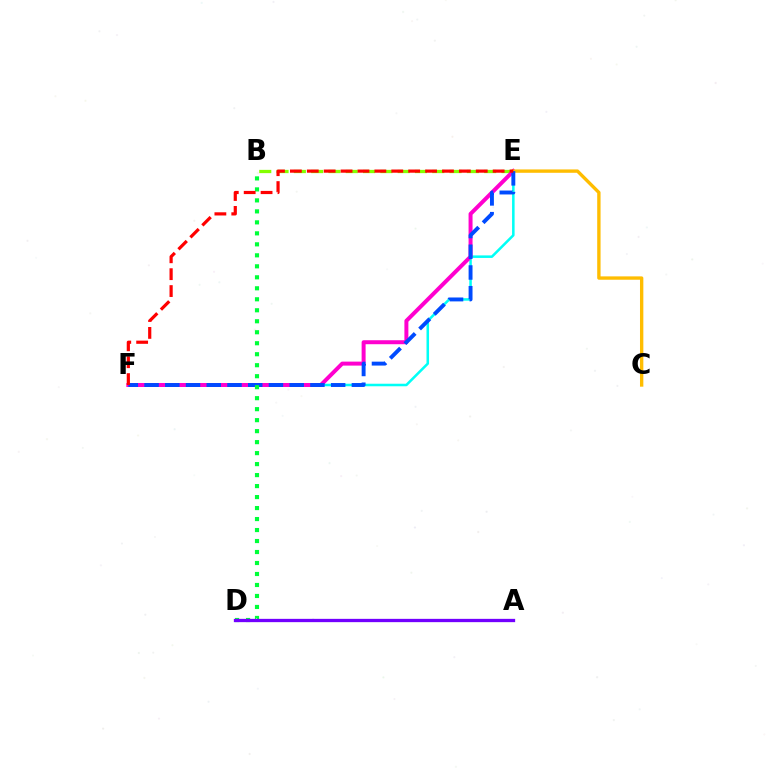{('B', 'E'): [{'color': '#84ff00', 'line_style': 'dashed', 'thickness': 2.35}], ('E', 'F'): [{'color': '#00fff6', 'line_style': 'solid', 'thickness': 1.83}, {'color': '#ff00cf', 'line_style': 'solid', 'thickness': 2.87}, {'color': '#004bff', 'line_style': 'dashed', 'thickness': 2.82}, {'color': '#ff0000', 'line_style': 'dashed', 'thickness': 2.3}], ('C', 'E'): [{'color': '#ffbd00', 'line_style': 'solid', 'thickness': 2.42}], ('B', 'D'): [{'color': '#00ff39', 'line_style': 'dotted', 'thickness': 2.99}], ('A', 'D'): [{'color': '#7200ff', 'line_style': 'solid', 'thickness': 2.38}]}